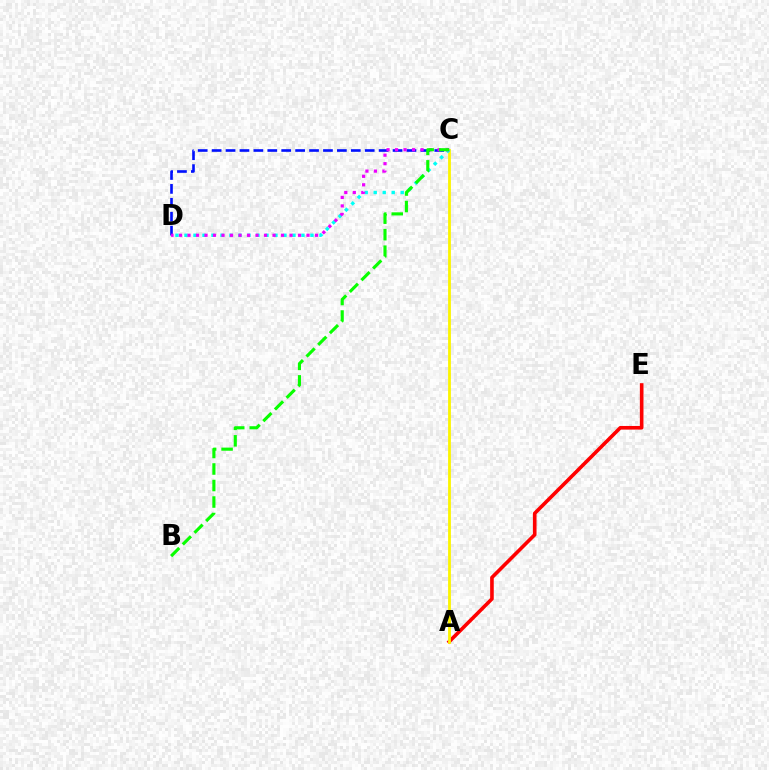{('C', 'D'): [{'color': '#0010ff', 'line_style': 'dashed', 'thickness': 1.89}, {'color': '#00fff6', 'line_style': 'dotted', 'thickness': 2.44}, {'color': '#ee00ff', 'line_style': 'dotted', 'thickness': 2.31}], ('A', 'E'): [{'color': '#ff0000', 'line_style': 'solid', 'thickness': 2.6}], ('A', 'C'): [{'color': '#fcf500', 'line_style': 'solid', 'thickness': 2.02}], ('B', 'C'): [{'color': '#08ff00', 'line_style': 'dashed', 'thickness': 2.24}]}